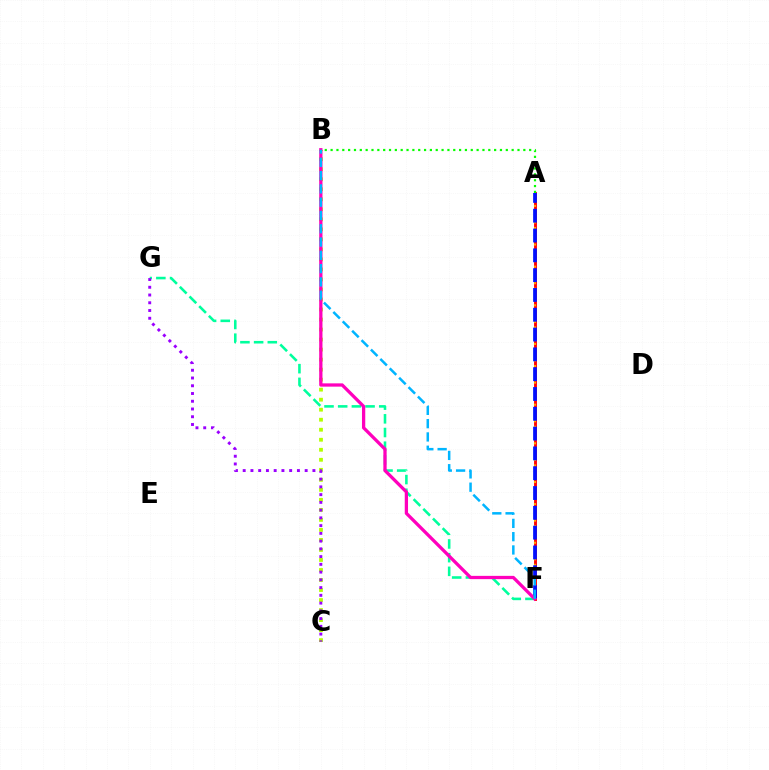{('A', 'F'): [{'color': '#ff0000', 'line_style': 'solid', 'thickness': 2.06}, {'color': '#ffa500', 'line_style': 'dotted', 'thickness': 1.5}, {'color': '#0010ff', 'line_style': 'dashed', 'thickness': 2.69}], ('A', 'B'): [{'color': '#08ff00', 'line_style': 'dotted', 'thickness': 1.59}], ('B', 'C'): [{'color': '#b3ff00', 'line_style': 'dotted', 'thickness': 2.72}], ('F', 'G'): [{'color': '#00ff9d', 'line_style': 'dashed', 'thickness': 1.86}], ('B', 'F'): [{'color': '#ff00bd', 'line_style': 'solid', 'thickness': 2.36}, {'color': '#00b5ff', 'line_style': 'dashed', 'thickness': 1.81}], ('C', 'G'): [{'color': '#9b00ff', 'line_style': 'dotted', 'thickness': 2.1}]}